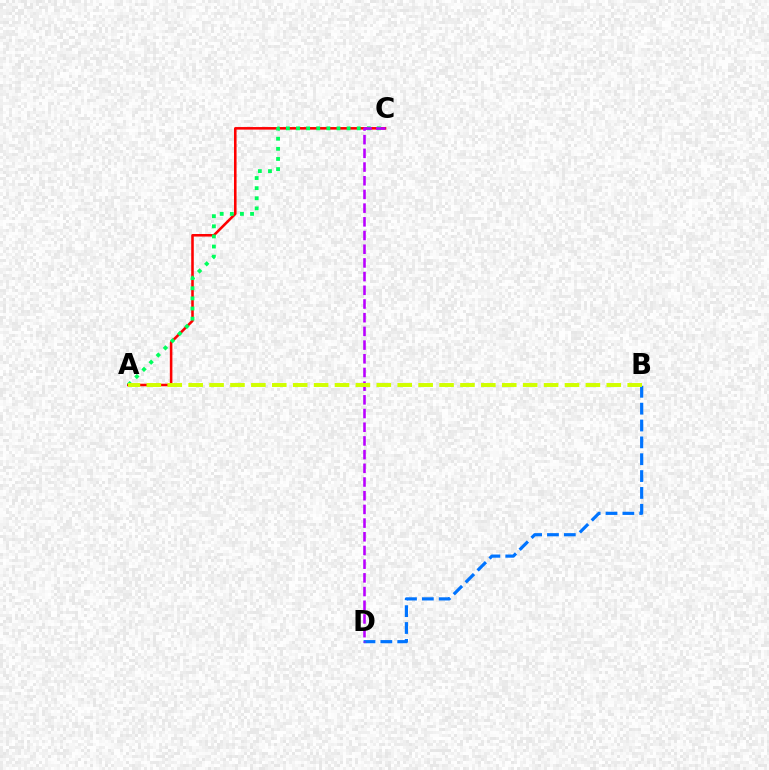{('B', 'D'): [{'color': '#0074ff', 'line_style': 'dashed', 'thickness': 2.29}], ('A', 'C'): [{'color': '#ff0000', 'line_style': 'solid', 'thickness': 1.84}, {'color': '#00ff5c', 'line_style': 'dotted', 'thickness': 2.75}], ('C', 'D'): [{'color': '#b900ff', 'line_style': 'dashed', 'thickness': 1.86}], ('A', 'B'): [{'color': '#d1ff00', 'line_style': 'dashed', 'thickness': 2.84}]}